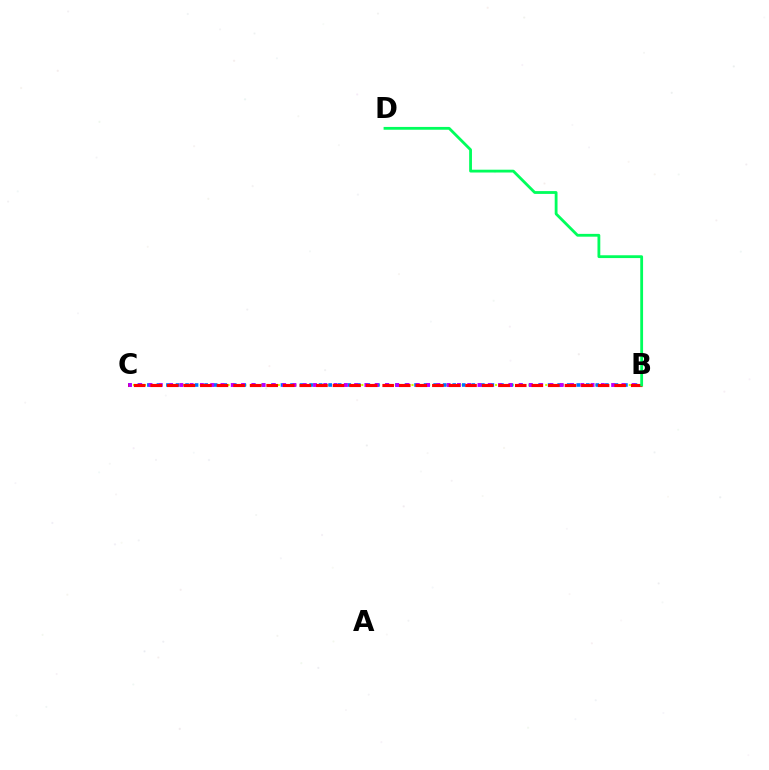{('B', 'C'): [{'color': '#d1ff00', 'line_style': 'dotted', 'thickness': 1.51}, {'color': '#0074ff', 'line_style': 'dotted', 'thickness': 2.59}, {'color': '#b900ff', 'line_style': 'dotted', 'thickness': 2.79}, {'color': '#ff0000', 'line_style': 'dashed', 'thickness': 2.25}], ('B', 'D'): [{'color': '#00ff5c', 'line_style': 'solid', 'thickness': 2.02}]}